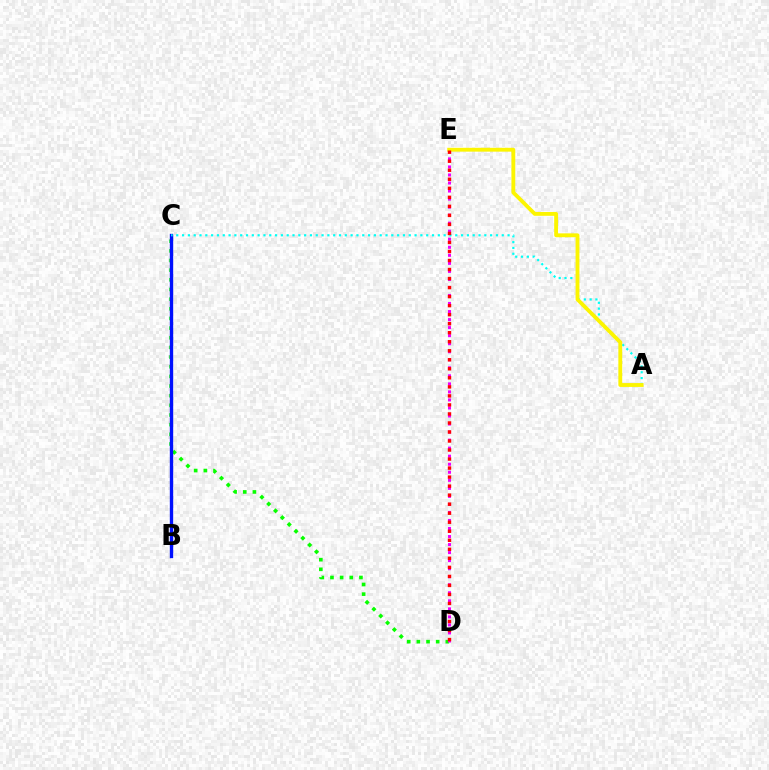{('C', 'D'): [{'color': '#08ff00', 'line_style': 'dotted', 'thickness': 2.62}], ('D', 'E'): [{'color': '#ee00ff', 'line_style': 'dotted', 'thickness': 2.18}, {'color': '#ff0000', 'line_style': 'dotted', 'thickness': 2.45}], ('B', 'C'): [{'color': '#0010ff', 'line_style': 'solid', 'thickness': 2.42}], ('A', 'C'): [{'color': '#00fff6', 'line_style': 'dotted', 'thickness': 1.58}], ('A', 'E'): [{'color': '#fcf500', 'line_style': 'solid', 'thickness': 2.77}]}